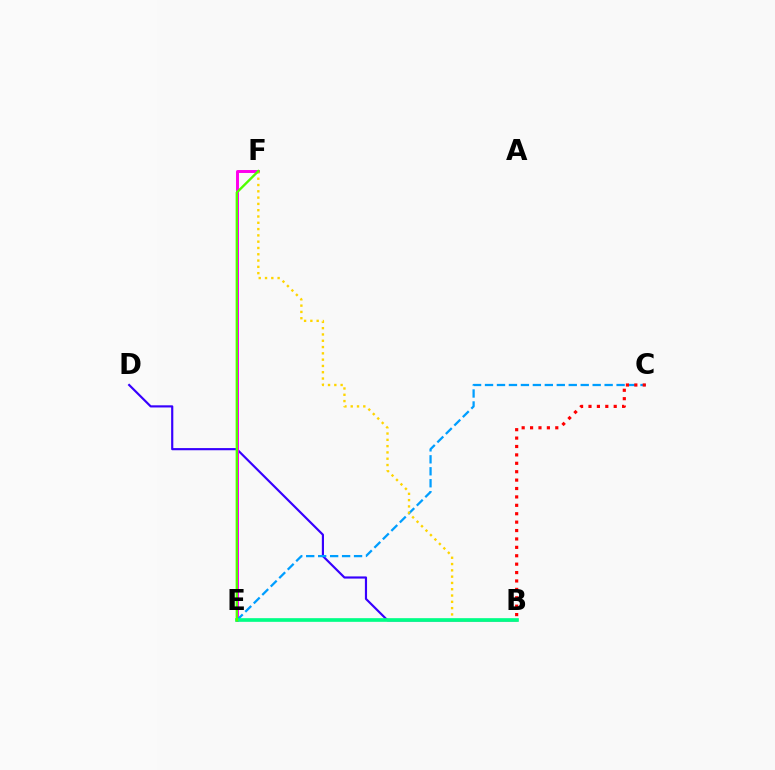{('B', 'D'): [{'color': '#3700ff', 'line_style': 'solid', 'thickness': 1.56}], ('E', 'F'): [{'color': '#ff00ed', 'line_style': 'solid', 'thickness': 2.13}, {'color': '#4fff00', 'line_style': 'solid', 'thickness': 1.7}], ('C', 'E'): [{'color': '#009eff', 'line_style': 'dashed', 'thickness': 1.62}], ('B', 'F'): [{'color': '#ffd500', 'line_style': 'dotted', 'thickness': 1.71}], ('B', 'C'): [{'color': '#ff0000', 'line_style': 'dotted', 'thickness': 2.28}], ('B', 'E'): [{'color': '#00ff86', 'line_style': 'solid', 'thickness': 2.64}]}